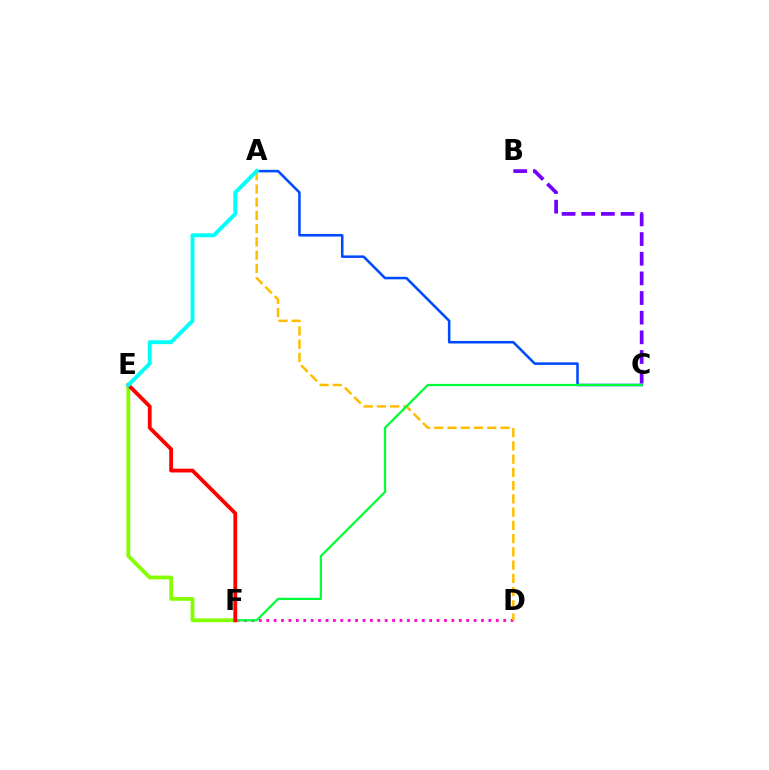{('D', 'F'): [{'color': '#ff00cf', 'line_style': 'dotted', 'thickness': 2.01}], ('A', 'C'): [{'color': '#004bff', 'line_style': 'solid', 'thickness': 1.84}], ('B', 'C'): [{'color': '#7200ff', 'line_style': 'dashed', 'thickness': 2.67}], ('E', 'F'): [{'color': '#84ff00', 'line_style': 'solid', 'thickness': 2.73}, {'color': '#ff0000', 'line_style': 'solid', 'thickness': 2.75}], ('A', 'D'): [{'color': '#ffbd00', 'line_style': 'dashed', 'thickness': 1.8}], ('C', 'F'): [{'color': '#00ff39', 'line_style': 'solid', 'thickness': 1.62}], ('A', 'E'): [{'color': '#00fff6', 'line_style': 'solid', 'thickness': 2.79}]}